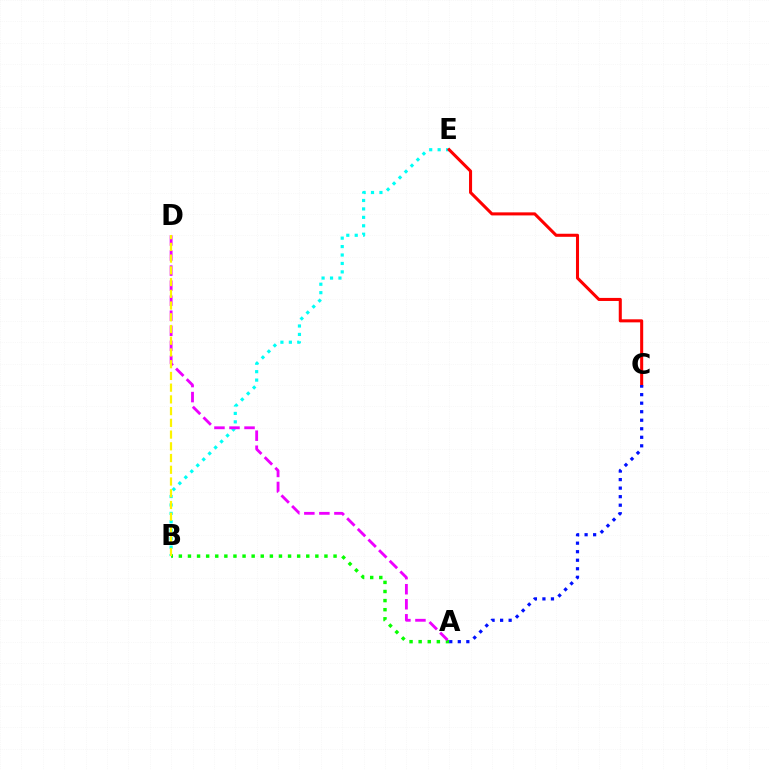{('B', 'E'): [{'color': '#00fff6', 'line_style': 'dotted', 'thickness': 2.29}], ('A', 'B'): [{'color': '#08ff00', 'line_style': 'dotted', 'thickness': 2.47}], ('C', 'E'): [{'color': '#ff0000', 'line_style': 'solid', 'thickness': 2.2}], ('A', 'D'): [{'color': '#ee00ff', 'line_style': 'dashed', 'thickness': 2.04}], ('B', 'D'): [{'color': '#fcf500', 'line_style': 'dashed', 'thickness': 1.59}], ('A', 'C'): [{'color': '#0010ff', 'line_style': 'dotted', 'thickness': 2.32}]}